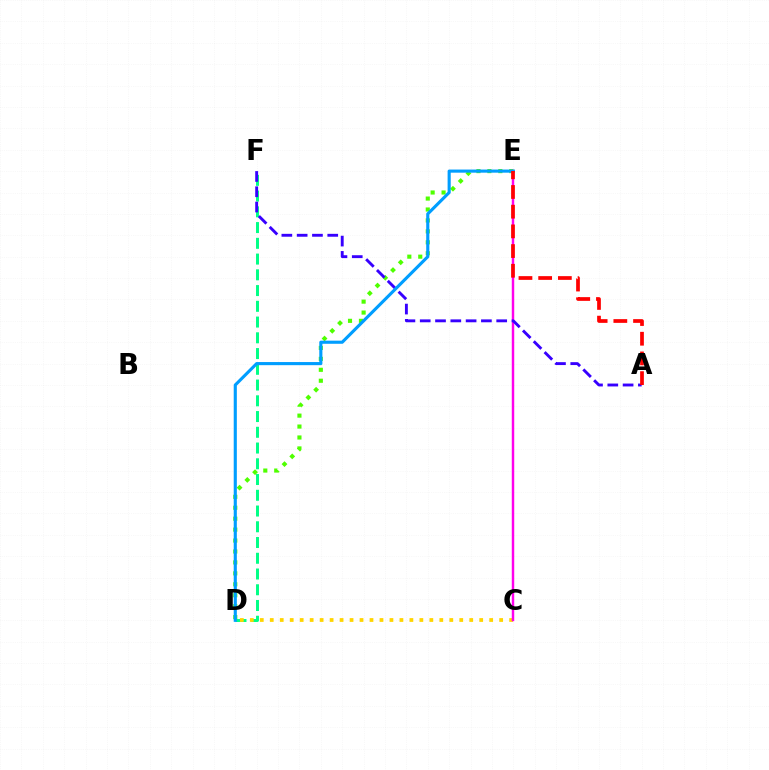{('D', 'E'): [{'color': '#4fff00', 'line_style': 'dotted', 'thickness': 2.97}, {'color': '#009eff', 'line_style': 'solid', 'thickness': 2.25}], ('D', 'F'): [{'color': '#00ff86', 'line_style': 'dashed', 'thickness': 2.14}], ('C', 'D'): [{'color': '#ffd500', 'line_style': 'dotted', 'thickness': 2.71}], ('C', 'E'): [{'color': '#ff00ed', 'line_style': 'solid', 'thickness': 1.76}], ('A', 'F'): [{'color': '#3700ff', 'line_style': 'dashed', 'thickness': 2.08}], ('A', 'E'): [{'color': '#ff0000', 'line_style': 'dashed', 'thickness': 2.68}]}